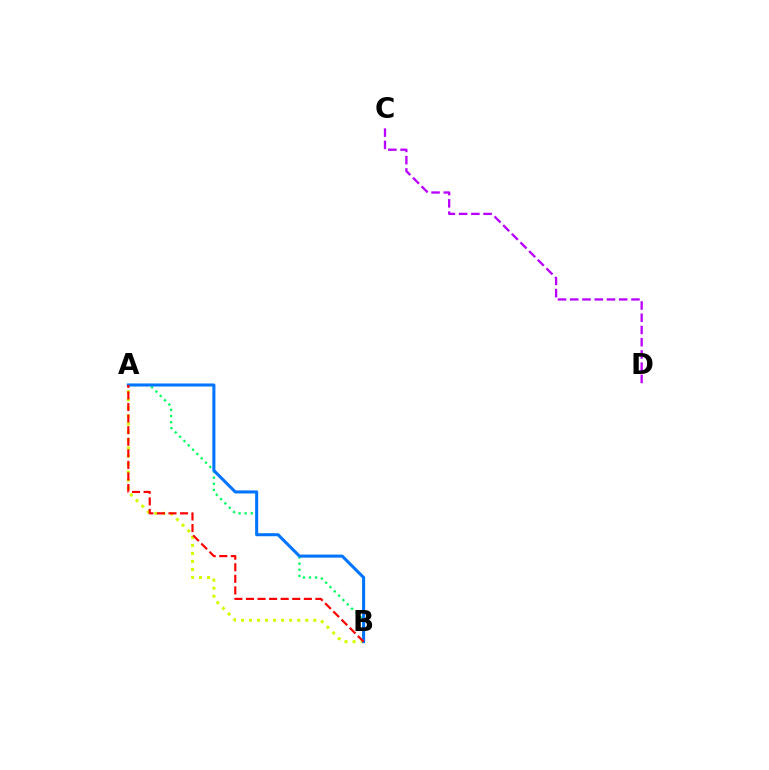{('A', 'B'): [{'color': '#d1ff00', 'line_style': 'dotted', 'thickness': 2.18}, {'color': '#00ff5c', 'line_style': 'dotted', 'thickness': 1.66}, {'color': '#0074ff', 'line_style': 'solid', 'thickness': 2.19}, {'color': '#ff0000', 'line_style': 'dashed', 'thickness': 1.57}], ('C', 'D'): [{'color': '#b900ff', 'line_style': 'dashed', 'thickness': 1.66}]}